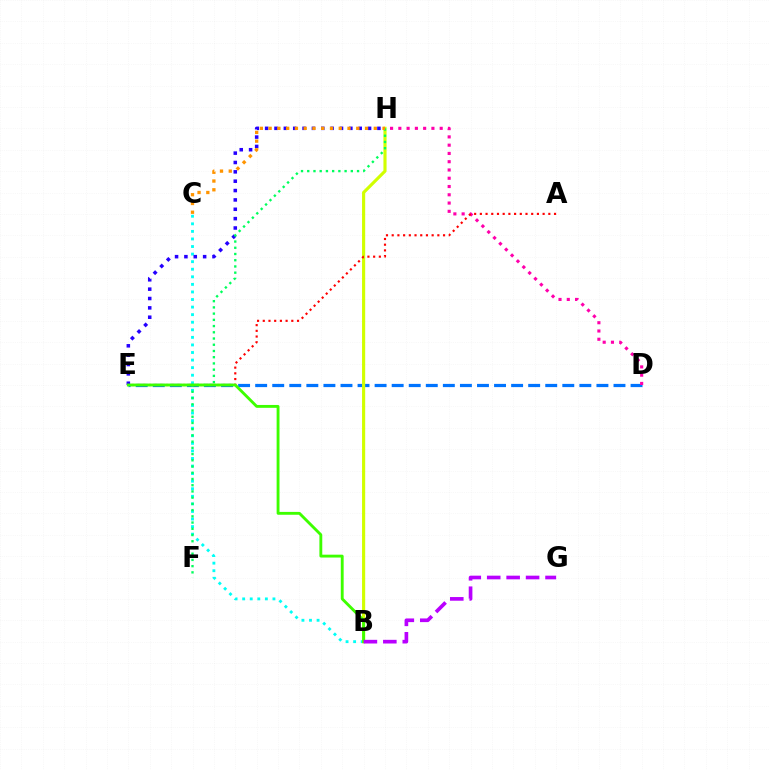{('B', 'C'): [{'color': '#00fff6', 'line_style': 'dotted', 'thickness': 2.06}], ('D', 'E'): [{'color': '#0074ff', 'line_style': 'dashed', 'thickness': 2.32}], ('D', 'H'): [{'color': '#ff00ac', 'line_style': 'dotted', 'thickness': 2.25}], ('E', 'H'): [{'color': '#2500ff', 'line_style': 'dotted', 'thickness': 2.54}], ('B', 'H'): [{'color': '#d1ff00', 'line_style': 'solid', 'thickness': 2.26}], ('F', 'H'): [{'color': '#00ff5c', 'line_style': 'dotted', 'thickness': 1.69}], ('A', 'E'): [{'color': '#ff0000', 'line_style': 'dotted', 'thickness': 1.55}], ('B', 'E'): [{'color': '#3dff00', 'line_style': 'solid', 'thickness': 2.06}], ('C', 'H'): [{'color': '#ff9400', 'line_style': 'dotted', 'thickness': 2.38}], ('B', 'G'): [{'color': '#b900ff', 'line_style': 'dashed', 'thickness': 2.64}]}